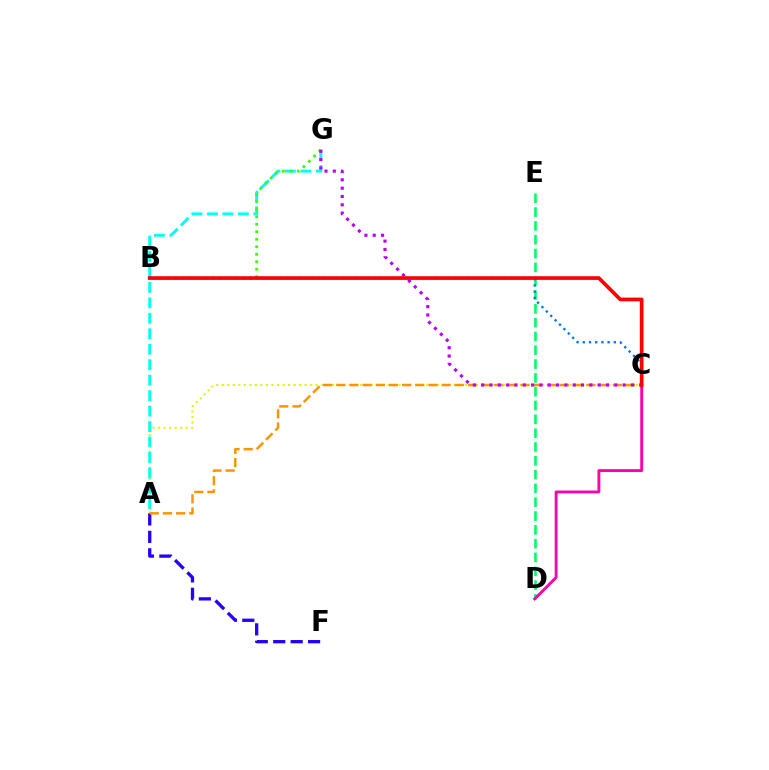{('A', 'C'): [{'color': '#d1ff00', 'line_style': 'dotted', 'thickness': 1.5}, {'color': '#ff9400', 'line_style': 'dashed', 'thickness': 1.79}], ('D', 'E'): [{'color': '#00ff5c', 'line_style': 'dashed', 'thickness': 1.88}], ('A', 'F'): [{'color': '#2500ff', 'line_style': 'dashed', 'thickness': 2.37}], ('C', 'D'): [{'color': '#ff00ac', 'line_style': 'solid', 'thickness': 2.06}], ('A', 'G'): [{'color': '#00fff6', 'line_style': 'dashed', 'thickness': 2.1}], ('B', 'G'): [{'color': '#3dff00', 'line_style': 'dotted', 'thickness': 2.03}], ('C', 'G'): [{'color': '#b900ff', 'line_style': 'dotted', 'thickness': 2.26}], ('B', 'C'): [{'color': '#0074ff', 'line_style': 'dotted', 'thickness': 1.69}, {'color': '#ff0000', 'line_style': 'solid', 'thickness': 2.65}]}